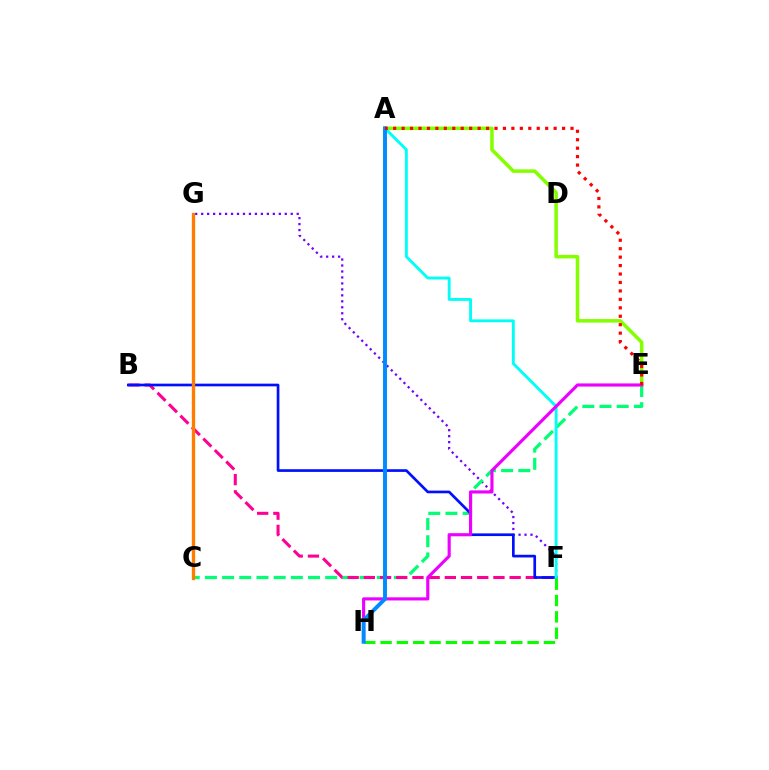{('F', 'G'): [{'color': '#7200ff', 'line_style': 'dotted', 'thickness': 1.62}], ('C', 'E'): [{'color': '#00ff74', 'line_style': 'dashed', 'thickness': 2.33}], ('B', 'F'): [{'color': '#ff0094', 'line_style': 'dashed', 'thickness': 2.2}, {'color': '#0010ff', 'line_style': 'solid', 'thickness': 1.93}], ('C', 'G'): [{'color': '#fcf500', 'line_style': 'dashed', 'thickness': 2.18}, {'color': '#ff7c00', 'line_style': 'solid', 'thickness': 2.39}], ('A', 'E'): [{'color': '#84ff00', 'line_style': 'solid', 'thickness': 2.54}, {'color': '#ff0000', 'line_style': 'dotted', 'thickness': 2.29}], ('A', 'F'): [{'color': '#00fff6', 'line_style': 'solid', 'thickness': 2.07}], ('F', 'H'): [{'color': '#08ff00', 'line_style': 'dashed', 'thickness': 2.22}], ('E', 'H'): [{'color': '#ee00ff', 'line_style': 'solid', 'thickness': 2.26}], ('A', 'H'): [{'color': '#008cff', 'line_style': 'solid', 'thickness': 2.83}]}